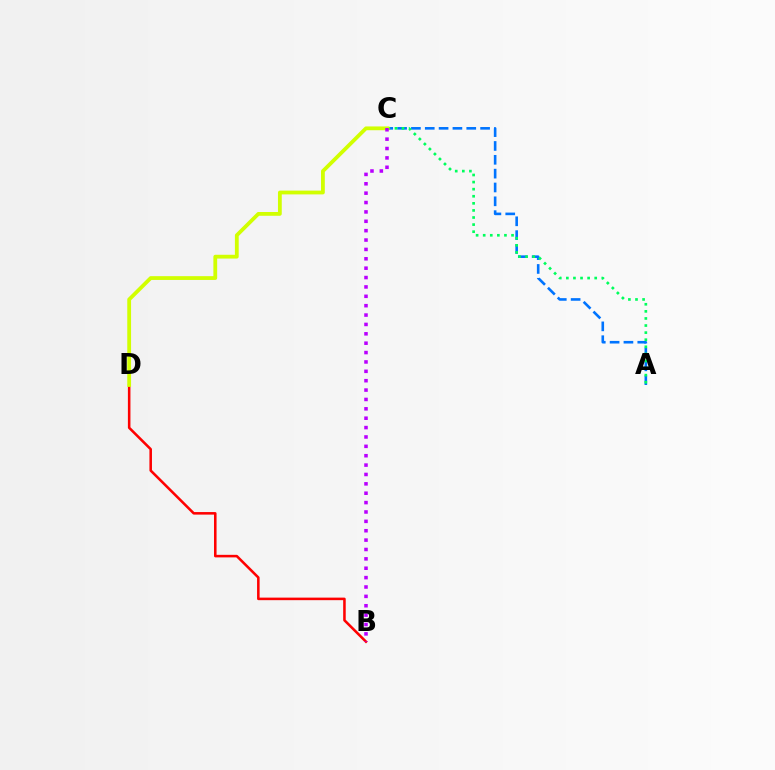{('A', 'C'): [{'color': '#0074ff', 'line_style': 'dashed', 'thickness': 1.88}, {'color': '#00ff5c', 'line_style': 'dotted', 'thickness': 1.93}], ('B', 'D'): [{'color': '#ff0000', 'line_style': 'solid', 'thickness': 1.84}], ('C', 'D'): [{'color': '#d1ff00', 'line_style': 'solid', 'thickness': 2.73}], ('B', 'C'): [{'color': '#b900ff', 'line_style': 'dotted', 'thickness': 2.55}]}